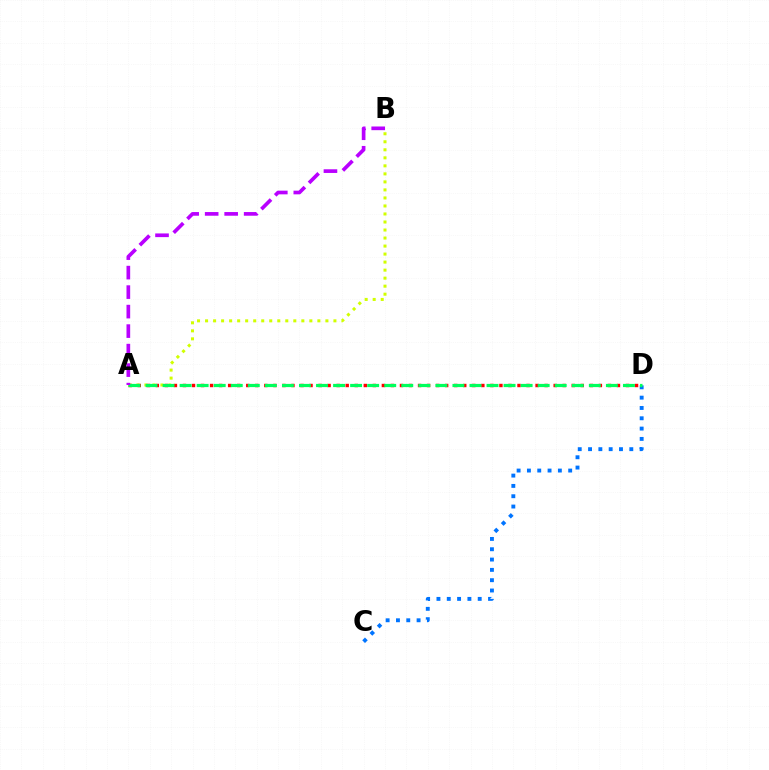{('C', 'D'): [{'color': '#0074ff', 'line_style': 'dotted', 'thickness': 2.8}], ('A', 'D'): [{'color': '#ff0000', 'line_style': 'dotted', 'thickness': 2.46}, {'color': '#00ff5c', 'line_style': 'dashed', 'thickness': 2.32}], ('A', 'B'): [{'color': '#d1ff00', 'line_style': 'dotted', 'thickness': 2.18}, {'color': '#b900ff', 'line_style': 'dashed', 'thickness': 2.65}]}